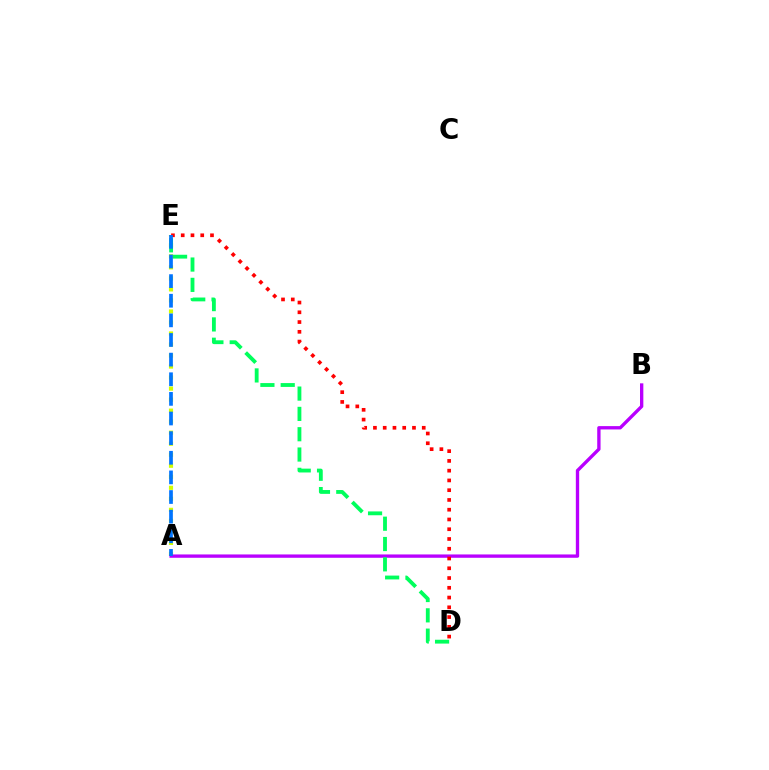{('A', 'E'): [{'color': '#d1ff00', 'line_style': 'dotted', 'thickness': 2.99}, {'color': '#0074ff', 'line_style': 'dashed', 'thickness': 2.67}], ('A', 'B'): [{'color': '#b900ff', 'line_style': 'solid', 'thickness': 2.4}], ('D', 'E'): [{'color': '#00ff5c', 'line_style': 'dashed', 'thickness': 2.76}, {'color': '#ff0000', 'line_style': 'dotted', 'thickness': 2.65}]}